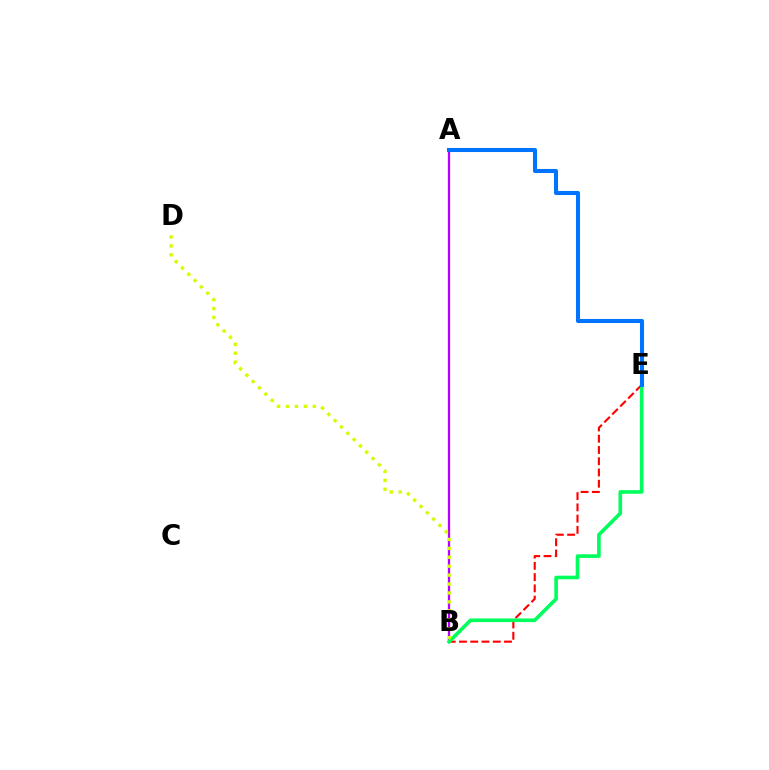{('A', 'B'): [{'color': '#b900ff', 'line_style': 'solid', 'thickness': 1.64}], ('B', 'E'): [{'color': '#ff0000', 'line_style': 'dashed', 'thickness': 1.53}, {'color': '#00ff5c', 'line_style': 'solid', 'thickness': 2.61}], ('B', 'D'): [{'color': '#d1ff00', 'line_style': 'dotted', 'thickness': 2.43}], ('A', 'E'): [{'color': '#0074ff', 'line_style': 'solid', 'thickness': 2.92}]}